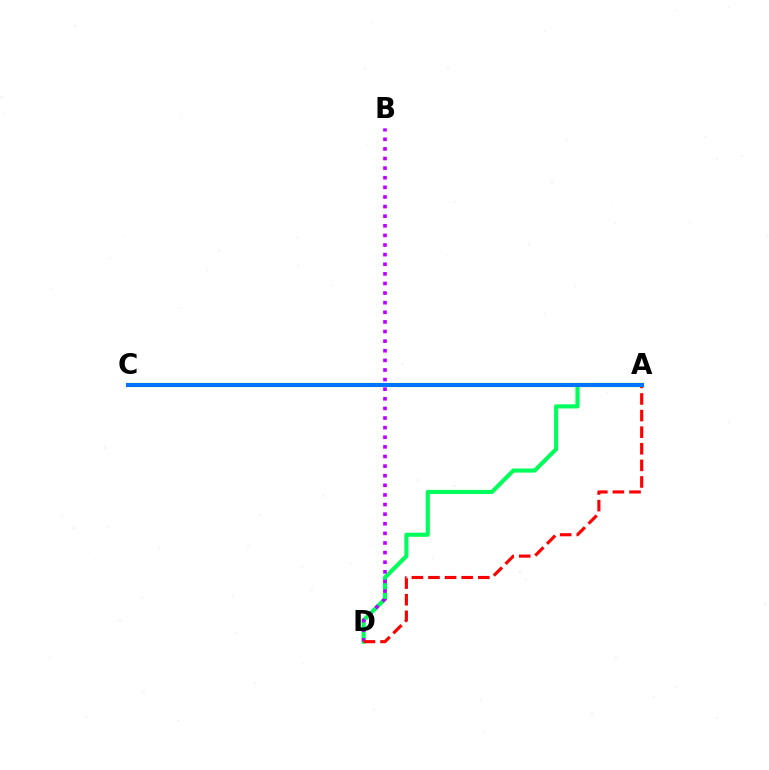{('A', 'D'): [{'color': '#00ff5c', 'line_style': 'solid', 'thickness': 2.97}, {'color': '#ff0000', 'line_style': 'dashed', 'thickness': 2.26}], ('A', 'C'): [{'color': '#d1ff00', 'line_style': 'solid', 'thickness': 2.99}, {'color': '#0074ff', 'line_style': 'solid', 'thickness': 2.93}], ('B', 'D'): [{'color': '#b900ff', 'line_style': 'dotted', 'thickness': 2.61}]}